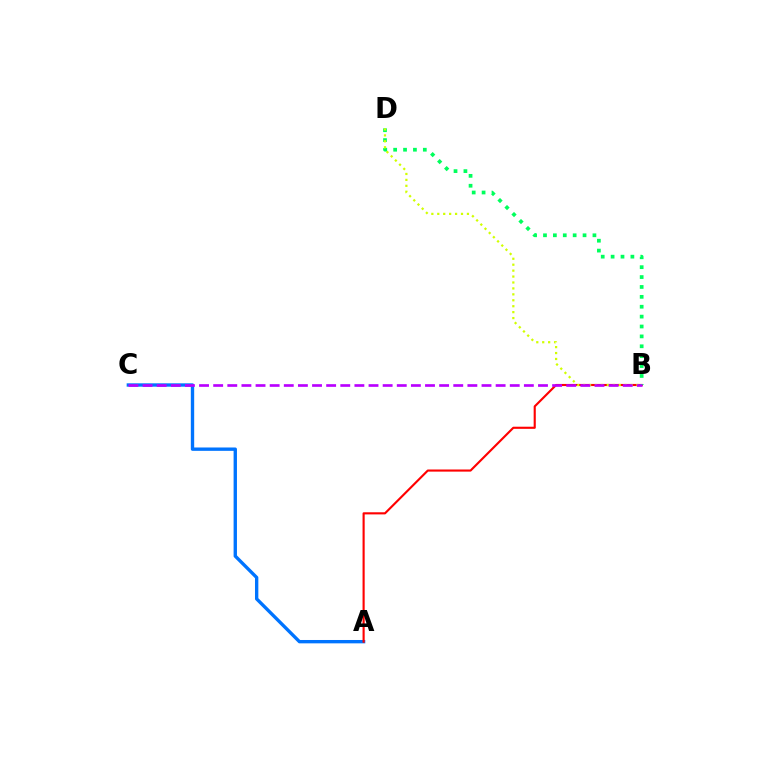{('A', 'C'): [{'color': '#0074ff', 'line_style': 'solid', 'thickness': 2.42}], ('A', 'B'): [{'color': '#ff0000', 'line_style': 'solid', 'thickness': 1.53}], ('B', 'D'): [{'color': '#00ff5c', 'line_style': 'dotted', 'thickness': 2.69}, {'color': '#d1ff00', 'line_style': 'dotted', 'thickness': 1.61}], ('B', 'C'): [{'color': '#b900ff', 'line_style': 'dashed', 'thickness': 1.92}]}